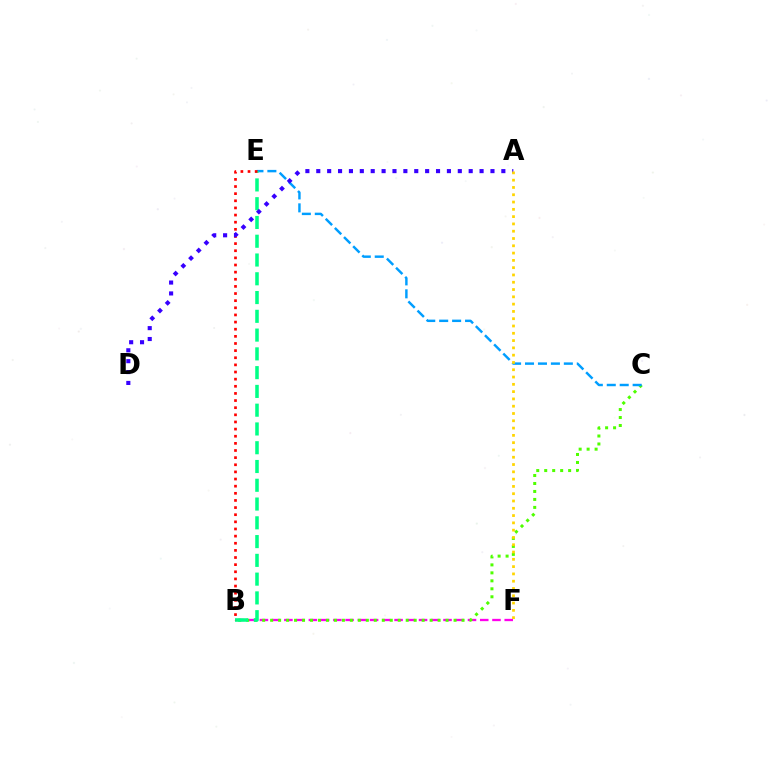{('B', 'F'): [{'color': '#ff00ed', 'line_style': 'dashed', 'thickness': 1.66}], ('B', 'C'): [{'color': '#4fff00', 'line_style': 'dotted', 'thickness': 2.17}], ('C', 'E'): [{'color': '#009eff', 'line_style': 'dashed', 'thickness': 1.76}], ('B', 'E'): [{'color': '#00ff86', 'line_style': 'dashed', 'thickness': 2.55}, {'color': '#ff0000', 'line_style': 'dotted', 'thickness': 1.94}], ('A', 'D'): [{'color': '#3700ff', 'line_style': 'dotted', 'thickness': 2.96}], ('A', 'F'): [{'color': '#ffd500', 'line_style': 'dotted', 'thickness': 1.98}]}